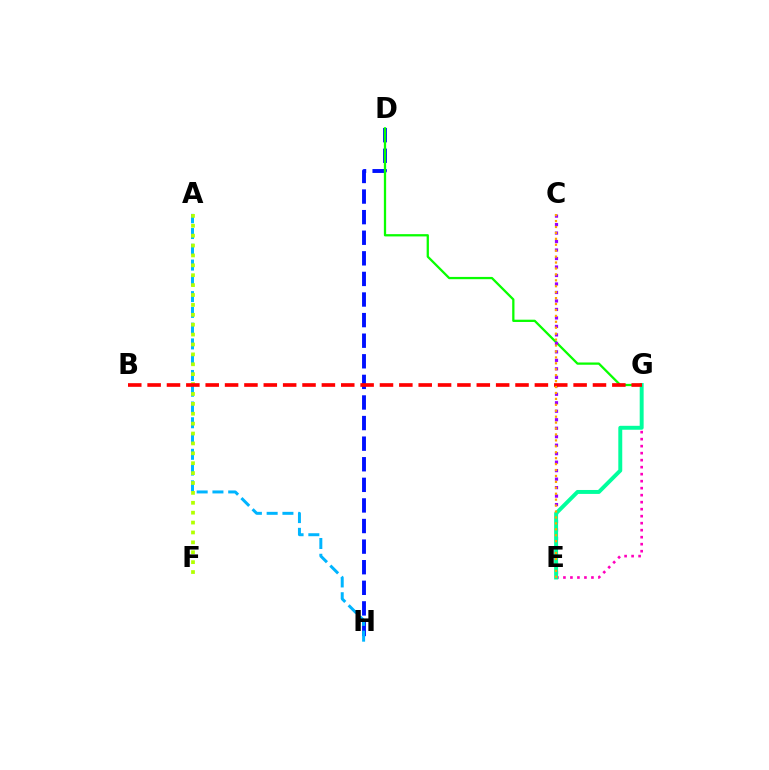{('D', 'H'): [{'color': '#0010ff', 'line_style': 'dashed', 'thickness': 2.8}], ('D', 'G'): [{'color': '#08ff00', 'line_style': 'solid', 'thickness': 1.64}], ('C', 'E'): [{'color': '#9b00ff', 'line_style': 'dotted', 'thickness': 2.31}, {'color': '#ffa500', 'line_style': 'dotted', 'thickness': 1.61}], ('E', 'G'): [{'color': '#ff00bd', 'line_style': 'dotted', 'thickness': 1.9}, {'color': '#00ff9d', 'line_style': 'solid', 'thickness': 2.83}], ('A', 'H'): [{'color': '#00b5ff', 'line_style': 'dashed', 'thickness': 2.14}], ('A', 'F'): [{'color': '#b3ff00', 'line_style': 'dotted', 'thickness': 2.69}], ('B', 'G'): [{'color': '#ff0000', 'line_style': 'dashed', 'thickness': 2.63}]}